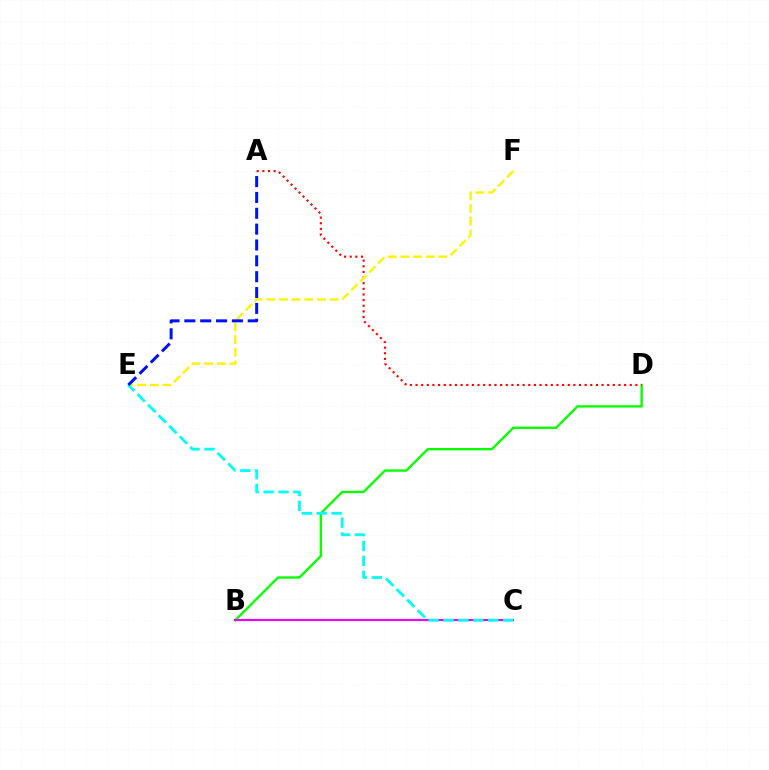{('B', 'D'): [{'color': '#08ff00', 'line_style': 'solid', 'thickness': 1.69}], ('B', 'C'): [{'color': '#ee00ff', 'line_style': 'solid', 'thickness': 1.55}], ('A', 'D'): [{'color': '#ff0000', 'line_style': 'dotted', 'thickness': 1.53}], ('E', 'F'): [{'color': '#fcf500', 'line_style': 'dashed', 'thickness': 1.72}], ('C', 'E'): [{'color': '#00fff6', 'line_style': 'dashed', 'thickness': 2.02}], ('A', 'E'): [{'color': '#0010ff', 'line_style': 'dashed', 'thickness': 2.15}]}